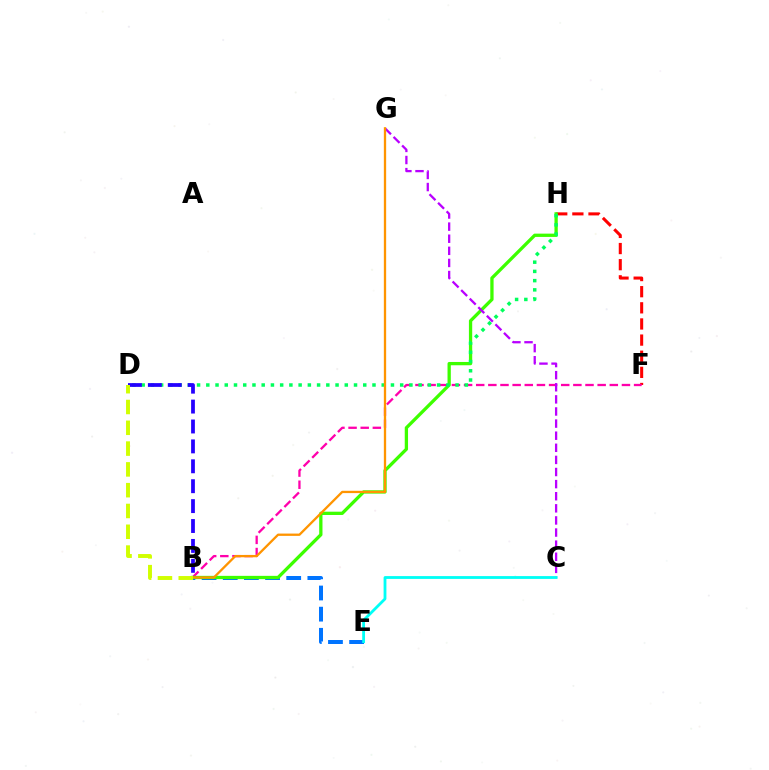{('F', 'H'): [{'color': '#ff0000', 'line_style': 'dashed', 'thickness': 2.19}], ('B', 'F'): [{'color': '#ff00ac', 'line_style': 'dashed', 'thickness': 1.65}], ('B', 'E'): [{'color': '#0074ff', 'line_style': 'dashed', 'thickness': 2.87}], ('B', 'H'): [{'color': '#3dff00', 'line_style': 'solid', 'thickness': 2.37}], ('D', 'H'): [{'color': '#00ff5c', 'line_style': 'dotted', 'thickness': 2.51}], ('B', 'D'): [{'color': '#2500ff', 'line_style': 'dashed', 'thickness': 2.7}, {'color': '#d1ff00', 'line_style': 'dashed', 'thickness': 2.82}], ('C', 'G'): [{'color': '#b900ff', 'line_style': 'dashed', 'thickness': 1.64}], ('B', 'G'): [{'color': '#ff9400', 'line_style': 'solid', 'thickness': 1.66}], ('C', 'E'): [{'color': '#00fff6', 'line_style': 'solid', 'thickness': 2.02}]}